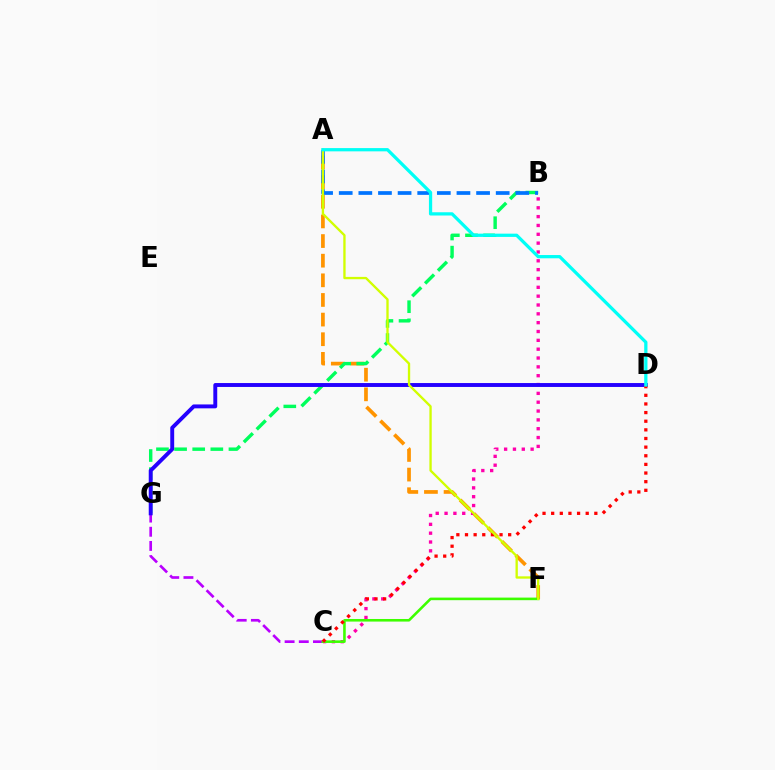{('A', 'F'): [{'color': '#ff9400', 'line_style': 'dashed', 'thickness': 2.67}, {'color': '#d1ff00', 'line_style': 'solid', 'thickness': 1.68}], ('B', 'C'): [{'color': '#ff00ac', 'line_style': 'dotted', 'thickness': 2.4}], ('B', 'G'): [{'color': '#00ff5c', 'line_style': 'dashed', 'thickness': 2.46}], ('C', 'G'): [{'color': '#b900ff', 'line_style': 'dashed', 'thickness': 1.93}], ('A', 'B'): [{'color': '#0074ff', 'line_style': 'dashed', 'thickness': 2.67}], ('D', 'G'): [{'color': '#2500ff', 'line_style': 'solid', 'thickness': 2.81}], ('C', 'F'): [{'color': '#3dff00', 'line_style': 'solid', 'thickness': 1.86}], ('C', 'D'): [{'color': '#ff0000', 'line_style': 'dotted', 'thickness': 2.35}], ('A', 'D'): [{'color': '#00fff6', 'line_style': 'solid', 'thickness': 2.34}]}